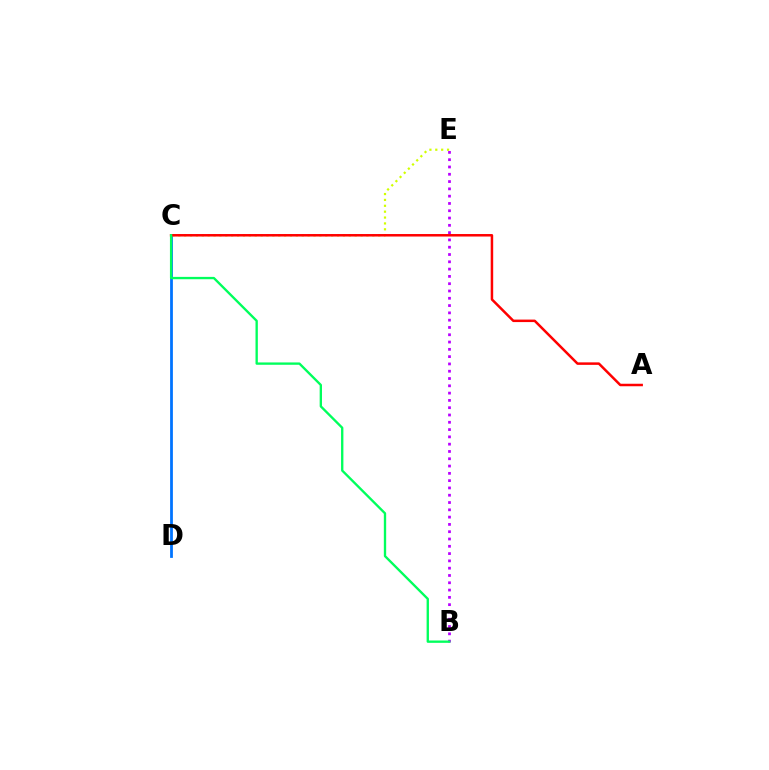{('C', 'D'): [{'color': '#0074ff', 'line_style': 'solid', 'thickness': 2.0}], ('C', 'E'): [{'color': '#d1ff00', 'line_style': 'dotted', 'thickness': 1.6}], ('B', 'E'): [{'color': '#b900ff', 'line_style': 'dotted', 'thickness': 1.98}], ('A', 'C'): [{'color': '#ff0000', 'line_style': 'solid', 'thickness': 1.8}], ('B', 'C'): [{'color': '#00ff5c', 'line_style': 'solid', 'thickness': 1.69}]}